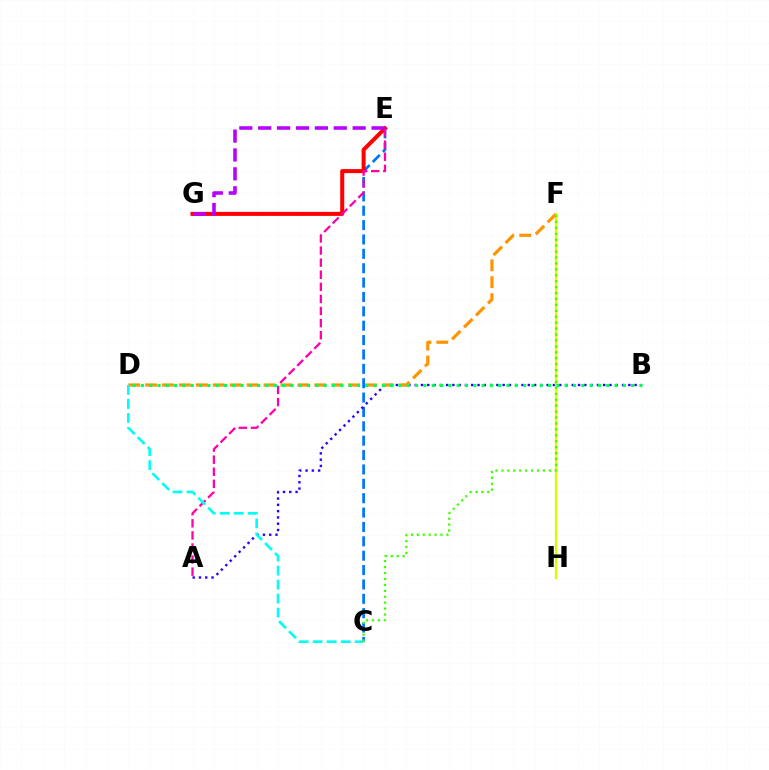{('C', 'E'): [{'color': '#0074ff', 'line_style': 'dashed', 'thickness': 1.95}], ('E', 'G'): [{'color': '#ff0000', 'line_style': 'solid', 'thickness': 2.9}, {'color': '#b900ff', 'line_style': 'dashed', 'thickness': 2.57}], ('A', 'E'): [{'color': '#ff00ac', 'line_style': 'dashed', 'thickness': 1.64}], ('A', 'B'): [{'color': '#2500ff', 'line_style': 'dotted', 'thickness': 1.71}], ('D', 'F'): [{'color': '#ff9400', 'line_style': 'dashed', 'thickness': 2.3}], ('F', 'H'): [{'color': '#d1ff00', 'line_style': 'solid', 'thickness': 1.65}], ('C', 'D'): [{'color': '#00fff6', 'line_style': 'dashed', 'thickness': 1.9}], ('C', 'F'): [{'color': '#3dff00', 'line_style': 'dotted', 'thickness': 1.61}], ('B', 'D'): [{'color': '#00ff5c', 'line_style': 'dotted', 'thickness': 2.26}]}